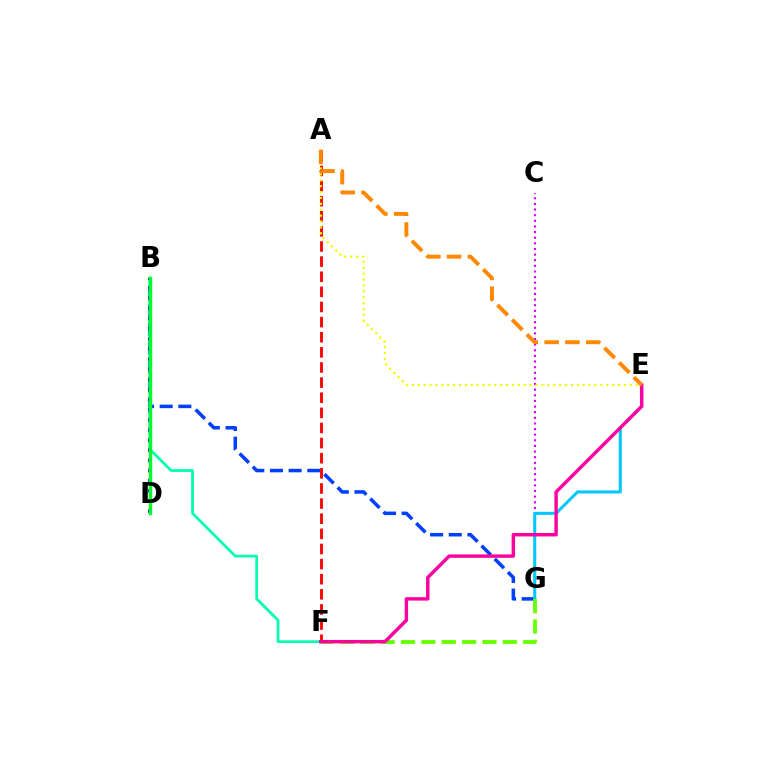{('B', 'G'): [{'color': '#003fff', 'line_style': 'dashed', 'thickness': 2.54}], ('B', 'F'): [{'color': '#00ffaf', 'line_style': 'solid', 'thickness': 1.96}], ('C', 'G'): [{'color': '#d600ff', 'line_style': 'dotted', 'thickness': 1.53}], ('A', 'F'): [{'color': '#ff0000', 'line_style': 'dashed', 'thickness': 2.05}], ('E', 'G'): [{'color': '#00c7ff', 'line_style': 'solid', 'thickness': 2.19}], ('B', 'D'): [{'color': '#4f00ff', 'line_style': 'dotted', 'thickness': 2.75}, {'color': '#00ff27', 'line_style': 'solid', 'thickness': 2.46}], ('F', 'G'): [{'color': '#66ff00', 'line_style': 'dashed', 'thickness': 2.77}], ('E', 'F'): [{'color': '#ff00a0', 'line_style': 'solid', 'thickness': 2.47}], ('A', 'E'): [{'color': '#eeff00', 'line_style': 'dotted', 'thickness': 1.6}, {'color': '#ff8800', 'line_style': 'dashed', 'thickness': 2.82}]}